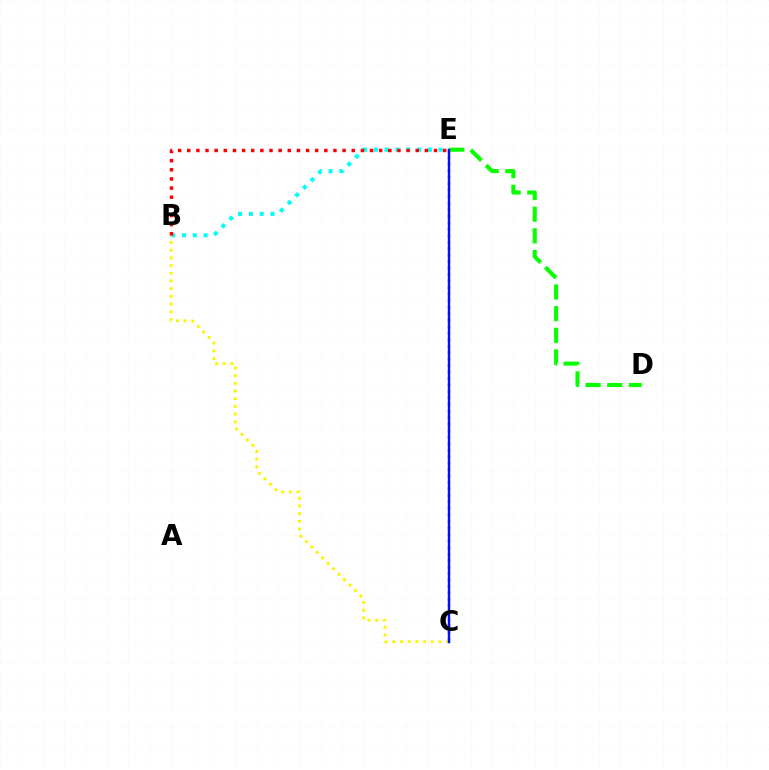{('B', 'E'): [{'color': '#00fff6', 'line_style': 'dotted', 'thickness': 2.94}, {'color': '#ff0000', 'line_style': 'dotted', 'thickness': 2.48}], ('C', 'E'): [{'color': '#ee00ff', 'line_style': 'dotted', 'thickness': 1.77}, {'color': '#0010ff', 'line_style': 'solid', 'thickness': 1.74}], ('B', 'C'): [{'color': '#fcf500', 'line_style': 'dotted', 'thickness': 2.09}], ('D', 'E'): [{'color': '#08ff00', 'line_style': 'dashed', 'thickness': 2.94}]}